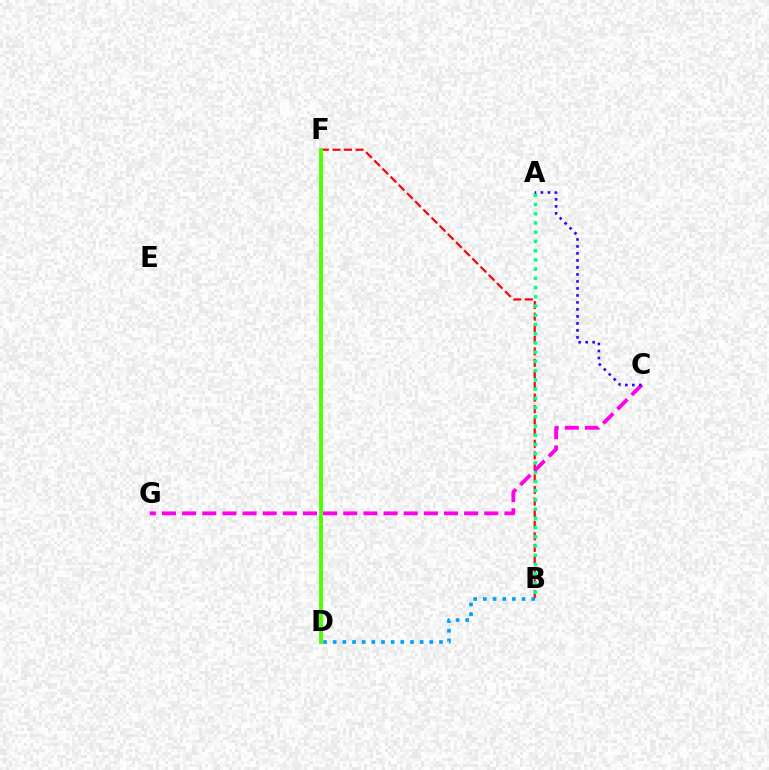{('B', 'F'): [{'color': '#ff0000', 'line_style': 'dashed', 'thickness': 1.57}], ('D', 'F'): [{'color': '#ffd500', 'line_style': 'dotted', 'thickness': 1.85}, {'color': '#4fff00', 'line_style': 'solid', 'thickness': 2.79}], ('A', 'B'): [{'color': '#00ff86', 'line_style': 'dotted', 'thickness': 2.51}], ('C', 'G'): [{'color': '#ff00ed', 'line_style': 'dashed', 'thickness': 2.74}], ('A', 'C'): [{'color': '#3700ff', 'line_style': 'dotted', 'thickness': 1.9}], ('B', 'D'): [{'color': '#009eff', 'line_style': 'dotted', 'thickness': 2.62}]}